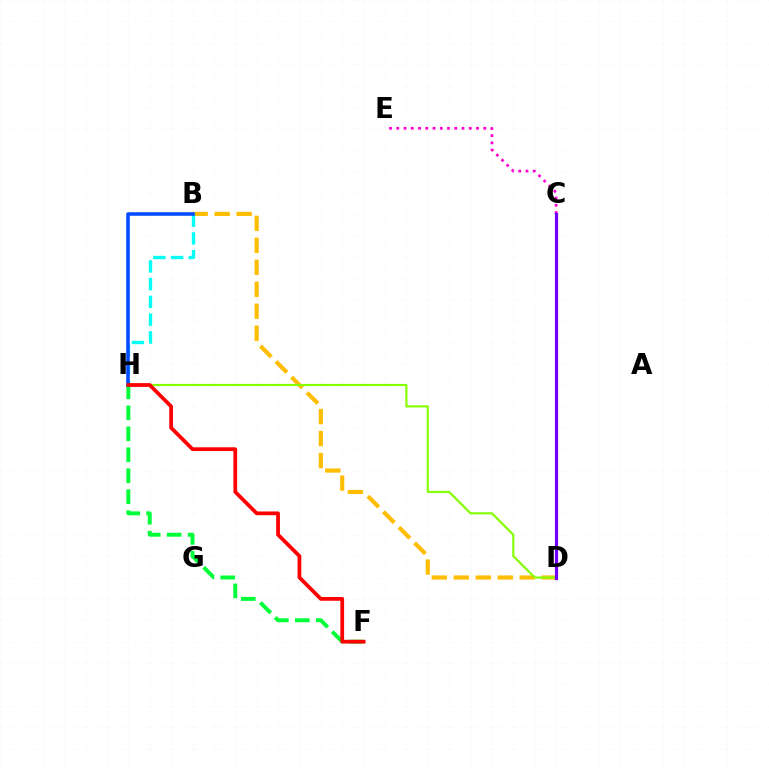{('F', 'H'): [{'color': '#00ff39', 'line_style': 'dashed', 'thickness': 2.85}, {'color': '#ff0000', 'line_style': 'solid', 'thickness': 2.7}], ('C', 'E'): [{'color': '#ff00cf', 'line_style': 'dotted', 'thickness': 1.97}], ('B', 'D'): [{'color': '#ffbd00', 'line_style': 'dashed', 'thickness': 2.99}], ('D', 'H'): [{'color': '#84ff00', 'line_style': 'solid', 'thickness': 1.55}], ('B', 'H'): [{'color': '#00fff6', 'line_style': 'dashed', 'thickness': 2.41}, {'color': '#004bff', 'line_style': 'solid', 'thickness': 2.55}], ('C', 'D'): [{'color': '#7200ff', 'line_style': 'solid', 'thickness': 2.3}]}